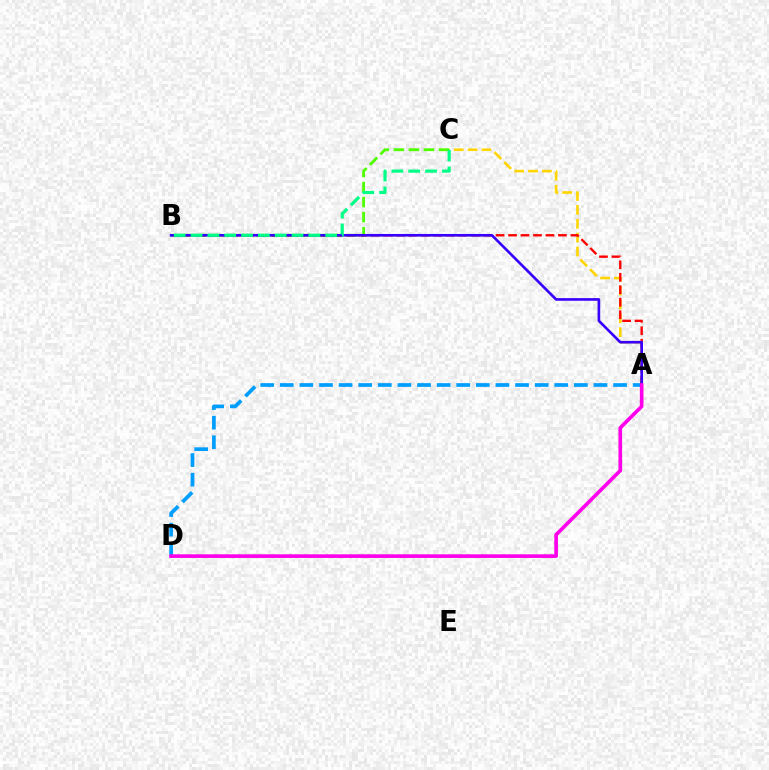{('B', 'C'): [{'color': '#4fff00', 'line_style': 'dashed', 'thickness': 2.04}, {'color': '#00ff86', 'line_style': 'dashed', 'thickness': 2.29}], ('A', 'C'): [{'color': '#ffd500', 'line_style': 'dashed', 'thickness': 1.88}], ('A', 'B'): [{'color': '#ff0000', 'line_style': 'dashed', 'thickness': 1.69}, {'color': '#3700ff', 'line_style': 'solid', 'thickness': 1.9}], ('A', 'D'): [{'color': '#009eff', 'line_style': 'dashed', 'thickness': 2.66}, {'color': '#ff00ed', 'line_style': 'solid', 'thickness': 2.63}]}